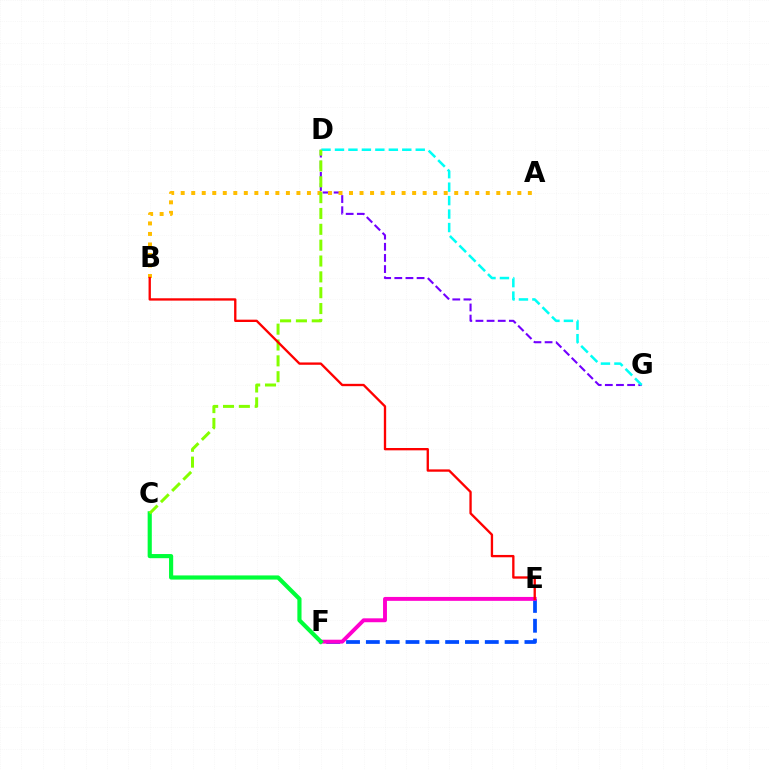{('E', 'F'): [{'color': '#004bff', 'line_style': 'dashed', 'thickness': 2.69}, {'color': '#ff00cf', 'line_style': 'solid', 'thickness': 2.81}], ('D', 'G'): [{'color': '#7200ff', 'line_style': 'dashed', 'thickness': 1.51}, {'color': '#00fff6', 'line_style': 'dashed', 'thickness': 1.83}], ('A', 'B'): [{'color': '#ffbd00', 'line_style': 'dotted', 'thickness': 2.86}], ('C', 'F'): [{'color': '#00ff39', 'line_style': 'solid', 'thickness': 2.99}], ('C', 'D'): [{'color': '#84ff00', 'line_style': 'dashed', 'thickness': 2.15}], ('B', 'E'): [{'color': '#ff0000', 'line_style': 'solid', 'thickness': 1.68}]}